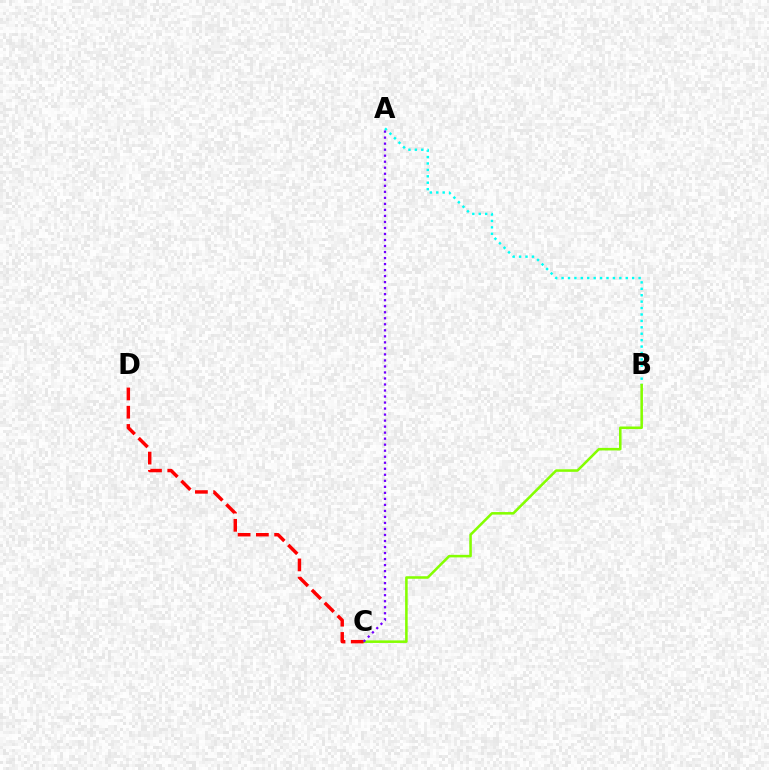{('A', 'B'): [{'color': '#00fff6', 'line_style': 'dotted', 'thickness': 1.74}], ('B', 'C'): [{'color': '#84ff00', 'line_style': 'solid', 'thickness': 1.83}], ('C', 'D'): [{'color': '#ff0000', 'line_style': 'dashed', 'thickness': 2.48}], ('A', 'C'): [{'color': '#7200ff', 'line_style': 'dotted', 'thickness': 1.64}]}